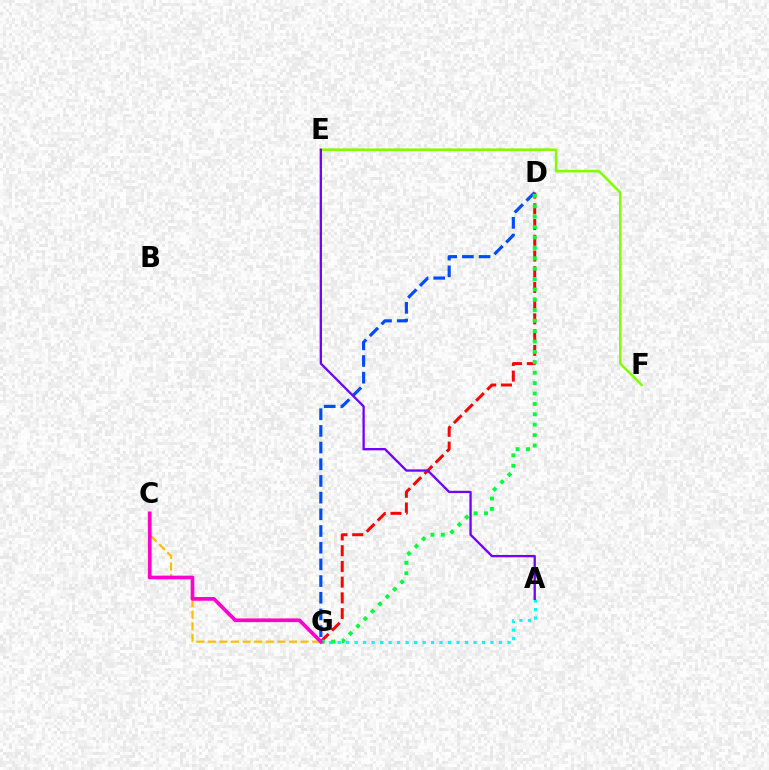{('C', 'G'): [{'color': '#ffbd00', 'line_style': 'dashed', 'thickness': 1.57}, {'color': '#ff00cf', 'line_style': 'solid', 'thickness': 2.67}], ('D', 'G'): [{'color': '#004bff', 'line_style': 'dashed', 'thickness': 2.27}, {'color': '#ff0000', 'line_style': 'dashed', 'thickness': 2.14}, {'color': '#00ff39', 'line_style': 'dotted', 'thickness': 2.83}], ('A', 'G'): [{'color': '#00fff6', 'line_style': 'dotted', 'thickness': 2.31}], ('E', 'F'): [{'color': '#84ff00', 'line_style': 'solid', 'thickness': 1.86}], ('A', 'E'): [{'color': '#7200ff', 'line_style': 'solid', 'thickness': 1.67}]}